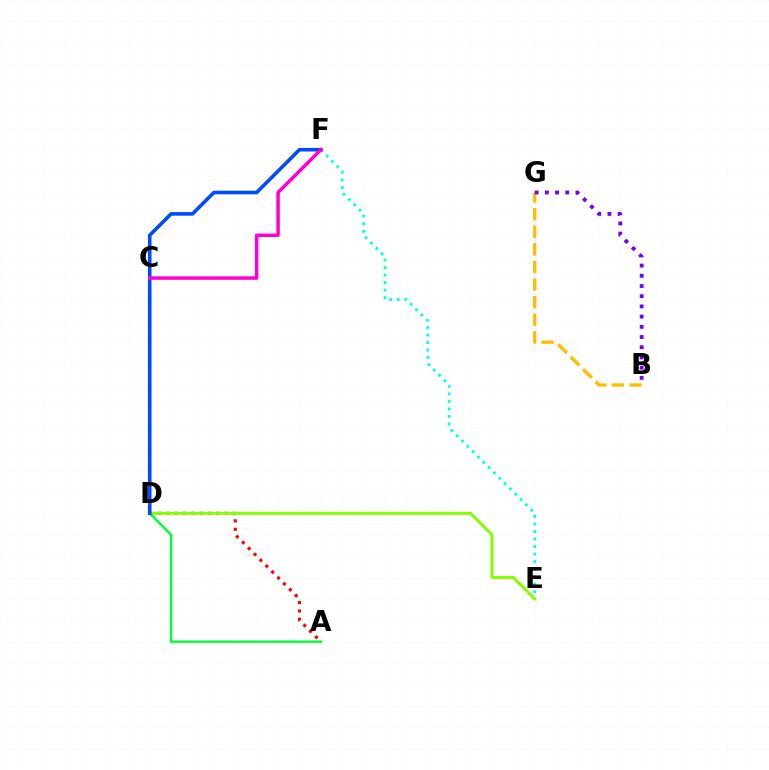{('A', 'D'): [{'color': '#ff0000', 'line_style': 'dotted', 'thickness': 2.26}, {'color': '#00ff39', 'line_style': 'solid', 'thickness': 1.72}], ('E', 'F'): [{'color': '#00fff6', 'line_style': 'dotted', 'thickness': 2.04}], ('B', 'G'): [{'color': '#ffbd00', 'line_style': 'dashed', 'thickness': 2.39}, {'color': '#7200ff', 'line_style': 'dotted', 'thickness': 2.77}], ('D', 'E'): [{'color': '#84ff00', 'line_style': 'solid', 'thickness': 2.16}], ('D', 'F'): [{'color': '#004bff', 'line_style': 'solid', 'thickness': 2.59}], ('C', 'F'): [{'color': '#ff00cf', 'line_style': 'solid', 'thickness': 2.5}]}